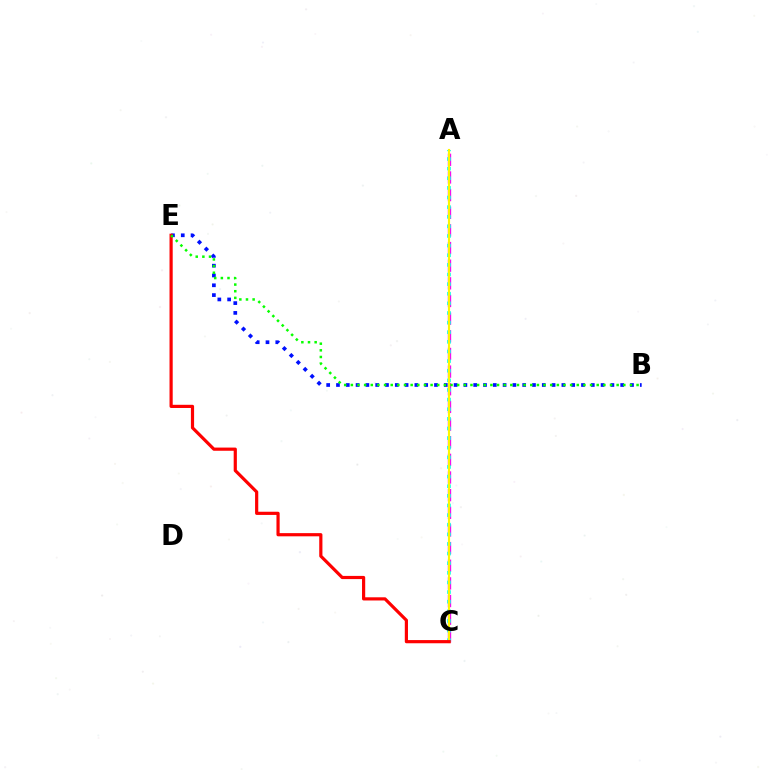{('A', 'C'): [{'color': '#ee00ff', 'line_style': 'dashed', 'thickness': 2.4}, {'color': '#00fff6', 'line_style': 'dotted', 'thickness': 2.61}, {'color': '#fcf500', 'line_style': 'solid', 'thickness': 1.55}], ('B', 'E'): [{'color': '#0010ff', 'line_style': 'dotted', 'thickness': 2.66}, {'color': '#08ff00', 'line_style': 'dotted', 'thickness': 1.81}], ('C', 'E'): [{'color': '#ff0000', 'line_style': 'solid', 'thickness': 2.29}]}